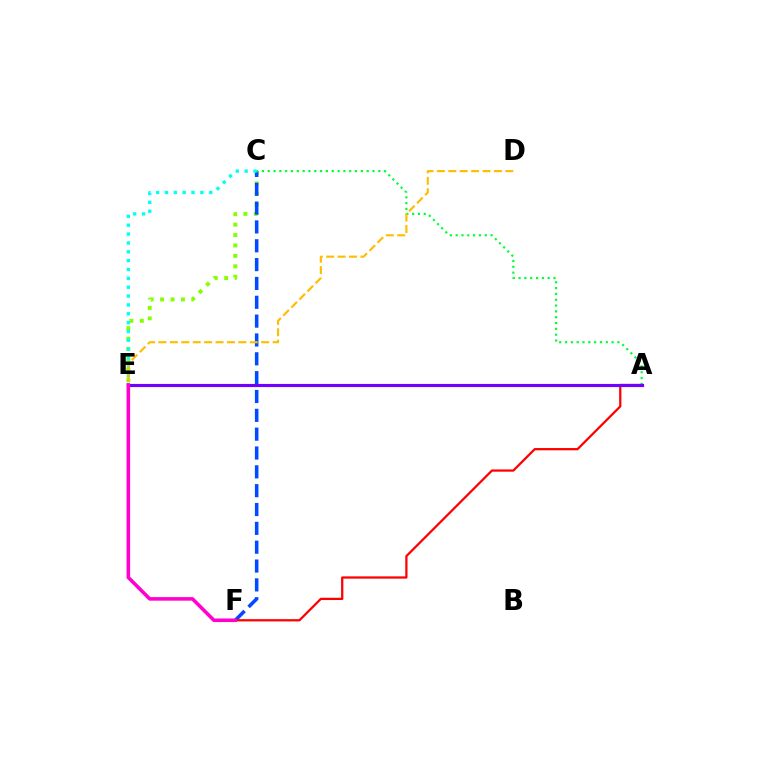{('C', 'E'): [{'color': '#84ff00', 'line_style': 'dotted', 'thickness': 2.83}, {'color': '#00fff6', 'line_style': 'dotted', 'thickness': 2.41}], ('C', 'F'): [{'color': '#004bff', 'line_style': 'dashed', 'thickness': 2.56}], ('A', 'C'): [{'color': '#00ff39', 'line_style': 'dotted', 'thickness': 1.58}], ('D', 'E'): [{'color': '#ffbd00', 'line_style': 'dashed', 'thickness': 1.55}], ('A', 'F'): [{'color': '#ff0000', 'line_style': 'solid', 'thickness': 1.62}], ('A', 'E'): [{'color': '#7200ff', 'line_style': 'solid', 'thickness': 2.27}], ('E', 'F'): [{'color': '#ff00cf', 'line_style': 'solid', 'thickness': 2.56}]}